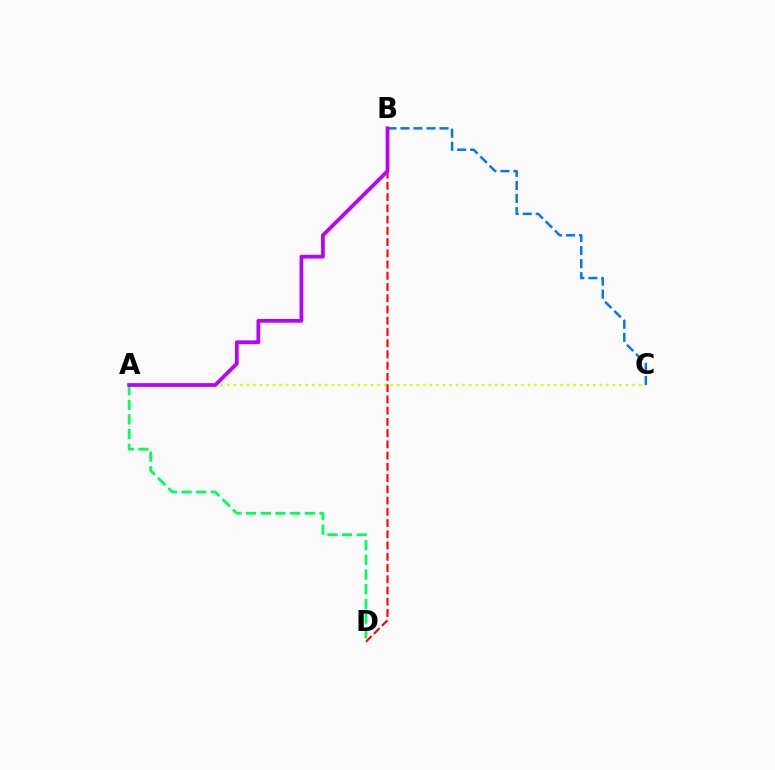{('A', 'C'): [{'color': '#d1ff00', 'line_style': 'dotted', 'thickness': 1.78}], ('B', 'C'): [{'color': '#0074ff', 'line_style': 'dashed', 'thickness': 1.77}], ('B', 'D'): [{'color': '#ff0000', 'line_style': 'dashed', 'thickness': 1.53}], ('A', 'D'): [{'color': '#00ff5c', 'line_style': 'dashed', 'thickness': 1.99}], ('A', 'B'): [{'color': '#b900ff', 'line_style': 'solid', 'thickness': 2.69}]}